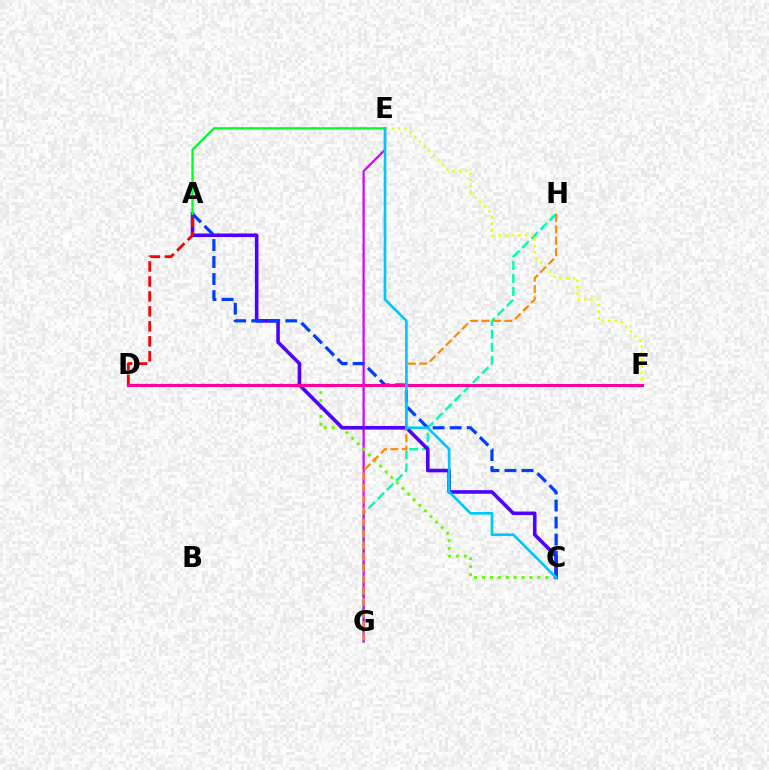{('G', 'H'): [{'color': '#00ffaf', 'line_style': 'dashed', 'thickness': 1.76}, {'color': '#ff8800', 'line_style': 'dashed', 'thickness': 1.55}], ('E', 'G'): [{'color': '#d600ff', 'line_style': 'solid', 'thickness': 1.59}], ('C', 'D'): [{'color': '#66ff00', 'line_style': 'dotted', 'thickness': 2.15}], ('A', 'C'): [{'color': '#4f00ff', 'line_style': 'solid', 'thickness': 2.59}, {'color': '#003fff', 'line_style': 'dashed', 'thickness': 2.31}], ('E', 'F'): [{'color': '#eeff00', 'line_style': 'dotted', 'thickness': 1.77}], ('A', 'D'): [{'color': '#ff0000', 'line_style': 'dashed', 'thickness': 2.03}], ('D', 'F'): [{'color': '#ff00a0', 'line_style': 'solid', 'thickness': 2.2}], ('A', 'E'): [{'color': '#00ff27', 'line_style': 'solid', 'thickness': 1.67}], ('C', 'E'): [{'color': '#00c7ff', 'line_style': 'solid', 'thickness': 1.92}]}